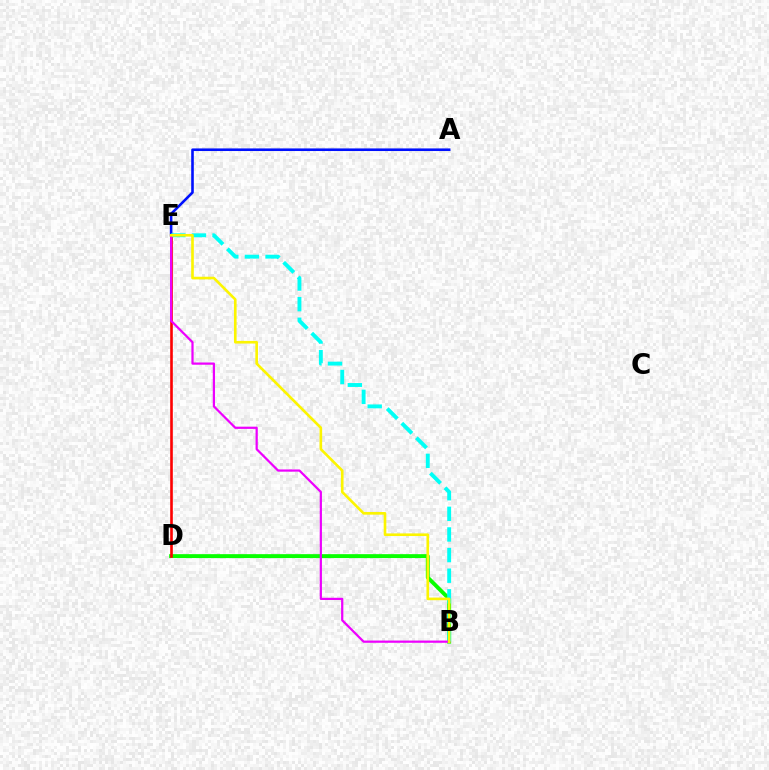{('B', 'D'): [{'color': '#08ff00', 'line_style': 'solid', 'thickness': 2.81}], ('A', 'E'): [{'color': '#0010ff', 'line_style': 'solid', 'thickness': 1.87}], ('D', 'E'): [{'color': '#ff0000', 'line_style': 'solid', 'thickness': 1.89}], ('B', 'E'): [{'color': '#00fff6', 'line_style': 'dashed', 'thickness': 2.8}, {'color': '#ee00ff', 'line_style': 'solid', 'thickness': 1.6}, {'color': '#fcf500', 'line_style': 'solid', 'thickness': 1.9}]}